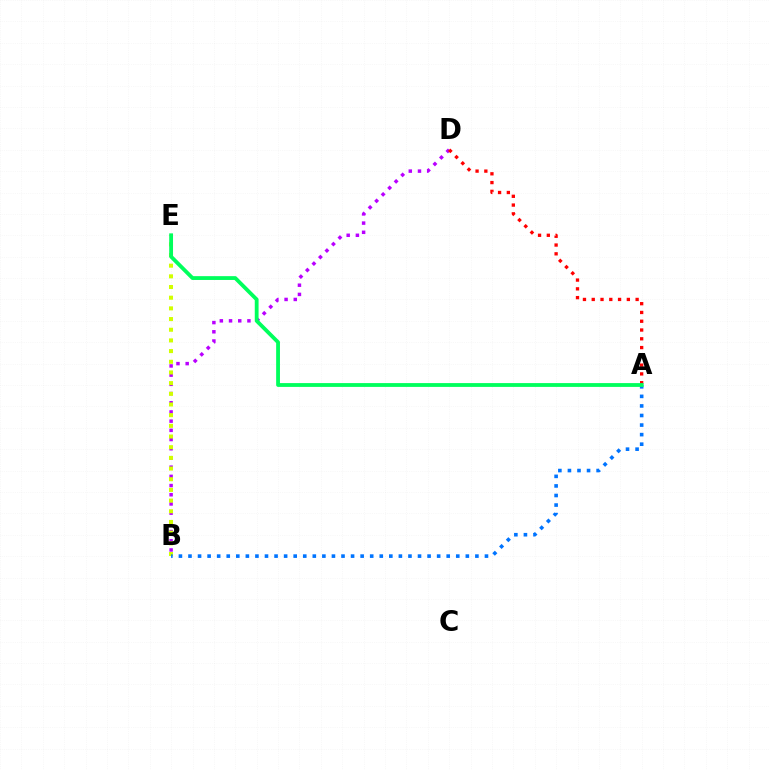{('B', 'D'): [{'color': '#b900ff', 'line_style': 'dotted', 'thickness': 2.5}], ('B', 'E'): [{'color': '#d1ff00', 'line_style': 'dotted', 'thickness': 2.9}], ('A', 'D'): [{'color': '#ff0000', 'line_style': 'dotted', 'thickness': 2.38}], ('A', 'B'): [{'color': '#0074ff', 'line_style': 'dotted', 'thickness': 2.6}], ('A', 'E'): [{'color': '#00ff5c', 'line_style': 'solid', 'thickness': 2.75}]}